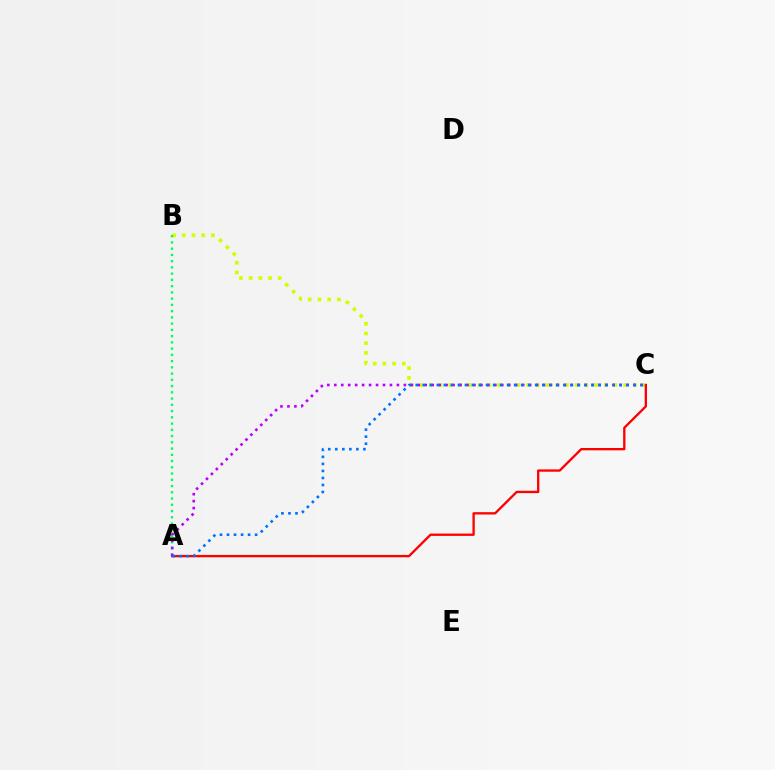{('B', 'C'): [{'color': '#d1ff00', 'line_style': 'dotted', 'thickness': 2.64}], ('A', 'B'): [{'color': '#00ff5c', 'line_style': 'dotted', 'thickness': 1.7}], ('A', 'C'): [{'color': '#ff0000', 'line_style': 'solid', 'thickness': 1.68}, {'color': '#b900ff', 'line_style': 'dotted', 'thickness': 1.89}, {'color': '#0074ff', 'line_style': 'dotted', 'thickness': 1.91}]}